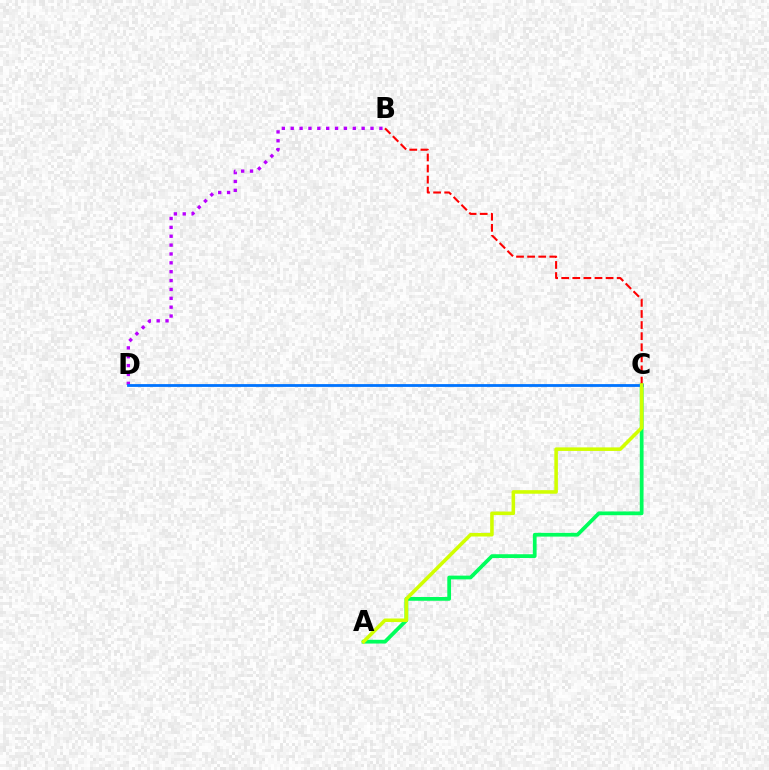{('B', 'D'): [{'color': '#b900ff', 'line_style': 'dotted', 'thickness': 2.41}], ('A', 'C'): [{'color': '#00ff5c', 'line_style': 'solid', 'thickness': 2.7}, {'color': '#d1ff00', 'line_style': 'solid', 'thickness': 2.56}], ('C', 'D'): [{'color': '#0074ff', 'line_style': 'solid', 'thickness': 2.01}], ('B', 'C'): [{'color': '#ff0000', 'line_style': 'dashed', 'thickness': 1.51}]}